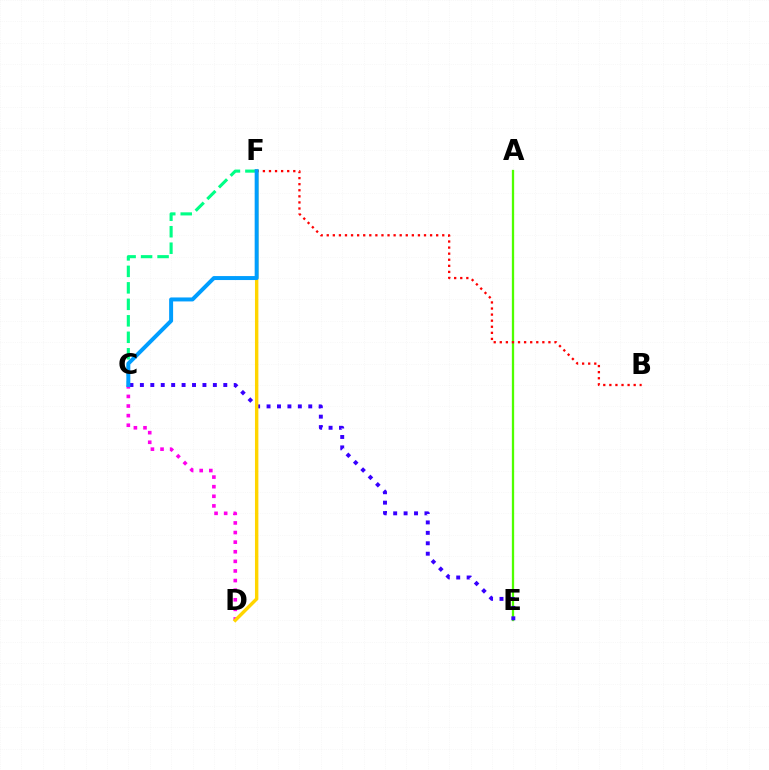{('A', 'E'): [{'color': '#4fff00', 'line_style': 'solid', 'thickness': 1.65}], ('B', 'F'): [{'color': '#ff0000', 'line_style': 'dotted', 'thickness': 1.65}], ('C', 'D'): [{'color': '#ff00ed', 'line_style': 'dotted', 'thickness': 2.61}], ('C', 'E'): [{'color': '#3700ff', 'line_style': 'dotted', 'thickness': 2.83}], ('C', 'F'): [{'color': '#00ff86', 'line_style': 'dashed', 'thickness': 2.24}, {'color': '#009eff', 'line_style': 'solid', 'thickness': 2.86}], ('D', 'F'): [{'color': '#ffd500', 'line_style': 'solid', 'thickness': 2.46}]}